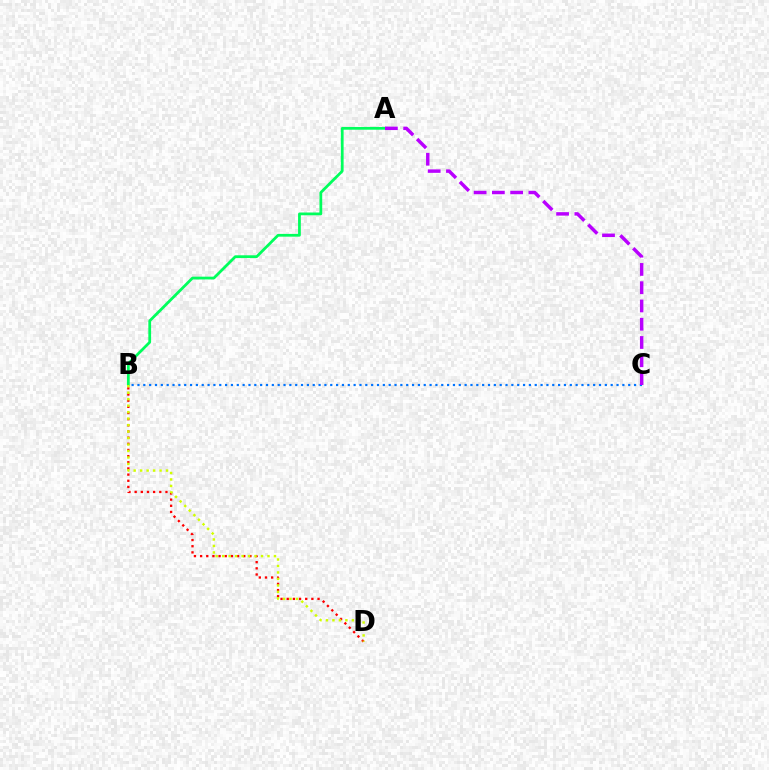{('B', 'D'): [{'color': '#ff0000', 'line_style': 'dotted', 'thickness': 1.67}, {'color': '#d1ff00', 'line_style': 'dotted', 'thickness': 1.76}], ('A', 'B'): [{'color': '#00ff5c', 'line_style': 'solid', 'thickness': 1.99}], ('B', 'C'): [{'color': '#0074ff', 'line_style': 'dotted', 'thickness': 1.59}], ('A', 'C'): [{'color': '#b900ff', 'line_style': 'dashed', 'thickness': 2.48}]}